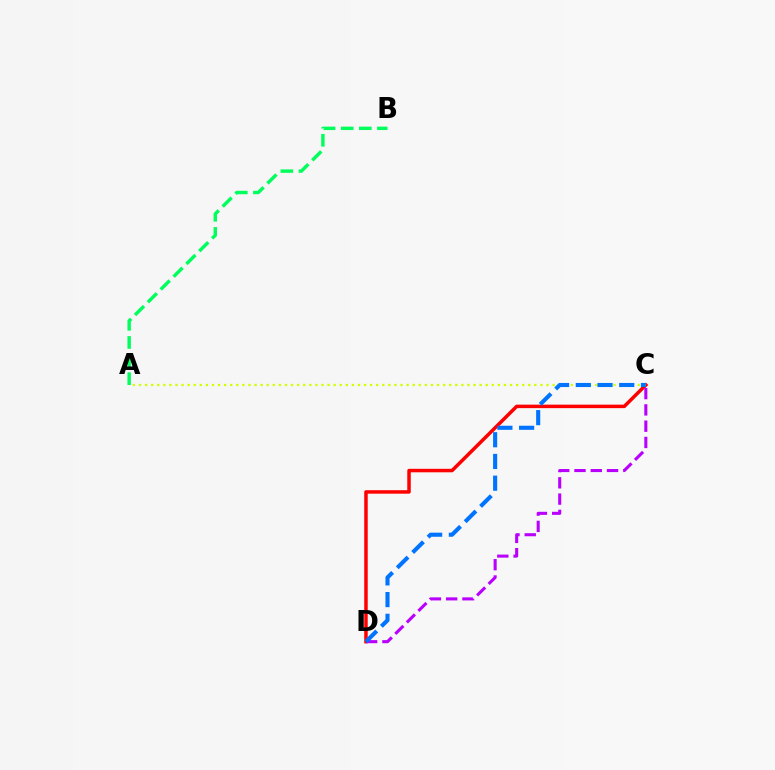{('C', 'D'): [{'color': '#ff0000', 'line_style': 'solid', 'thickness': 2.51}, {'color': '#b900ff', 'line_style': 'dashed', 'thickness': 2.21}, {'color': '#0074ff', 'line_style': 'dashed', 'thickness': 2.95}], ('A', 'B'): [{'color': '#00ff5c', 'line_style': 'dashed', 'thickness': 2.46}], ('A', 'C'): [{'color': '#d1ff00', 'line_style': 'dotted', 'thickness': 1.65}]}